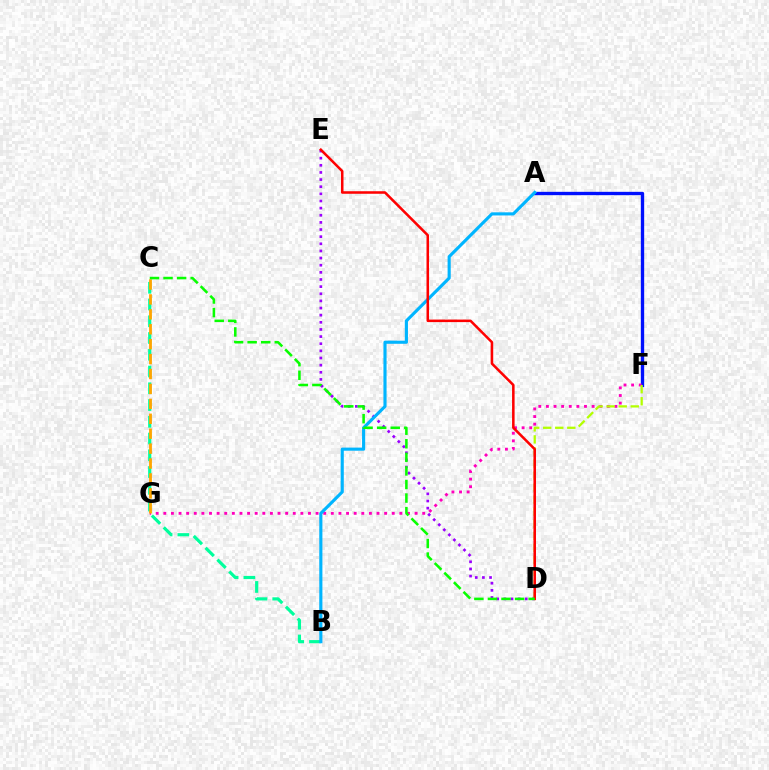{('A', 'F'): [{'color': '#0010ff', 'line_style': 'solid', 'thickness': 2.4}], ('B', 'C'): [{'color': '#00ff9d', 'line_style': 'dashed', 'thickness': 2.28}], ('F', 'G'): [{'color': '#ff00bd', 'line_style': 'dotted', 'thickness': 2.07}], ('D', 'E'): [{'color': '#9b00ff', 'line_style': 'dotted', 'thickness': 1.94}, {'color': '#ff0000', 'line_style': 'solid', 'thickness': 1.83}], ('D', 'F'): [{'color': '#b3ff00', 'line_style': 'dashed', 'thickness': 1.64}], ('A', 'B'): [{'color': '#00b5ff', 'line_style': 'solid', 'thickness': 2.25}], ('C', 'G'): [{'color': '#ffa500', 'line_style': 'dashed', 'thickness': 2.03}], ('C', 'D'): [{'color': '#08ff00', 'line_style': 'dashed', 'thickness': 1.84}]}